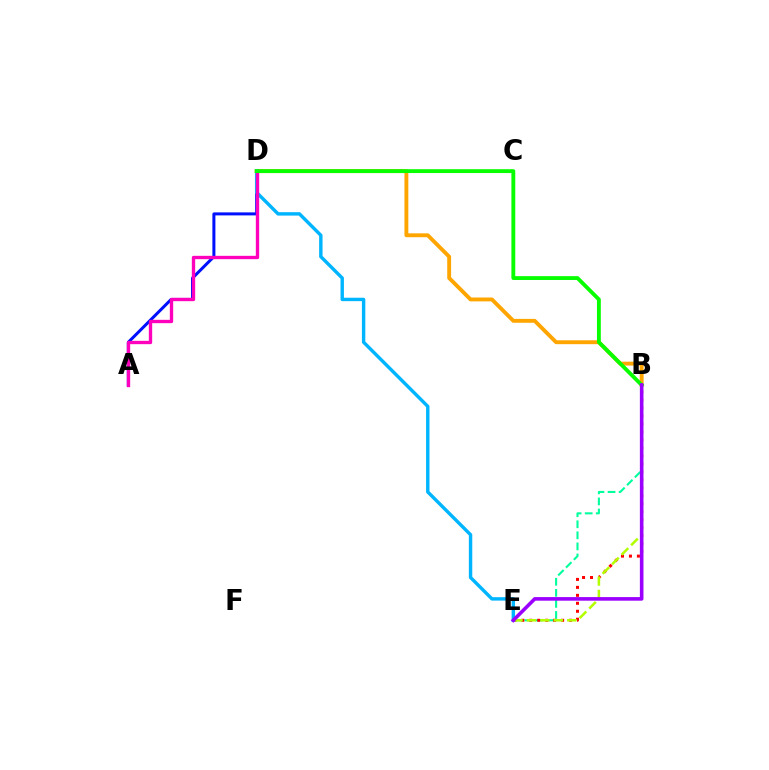{('B', 'D'): [{'color': '#ffa500', 'line_style': 'solid', 'thickness': 2.8}, {'color': '#08ff00', 'line_style': 'solid', 'thickness': 2.78}], ('A', 'D'): [{'color': '#0010ff', 'line_style': 'solid', 'thickness': 2.17}, {'color': '#ff00bd', 'line_style': 'solid', 'thickness': 2.41}], ('B', 'E'): [{'color': '#00ff9d', 'line_style': 'dashed', 'thickness': 1.5}, {'color': '#ff0000', 'line_style': 'dotted', 'thickness': 2.16}, {'color': '#b3ff00', 'line_style': 'dashed', 'thickness': 1.83}, {'color': '#9b00ff', 'line_style': 'solid', 'thickness': 2.59}], ('D', 'E'): [{'color': '#00b5ff', 'line_style': 'solid', 'thickness': 2.45}]}